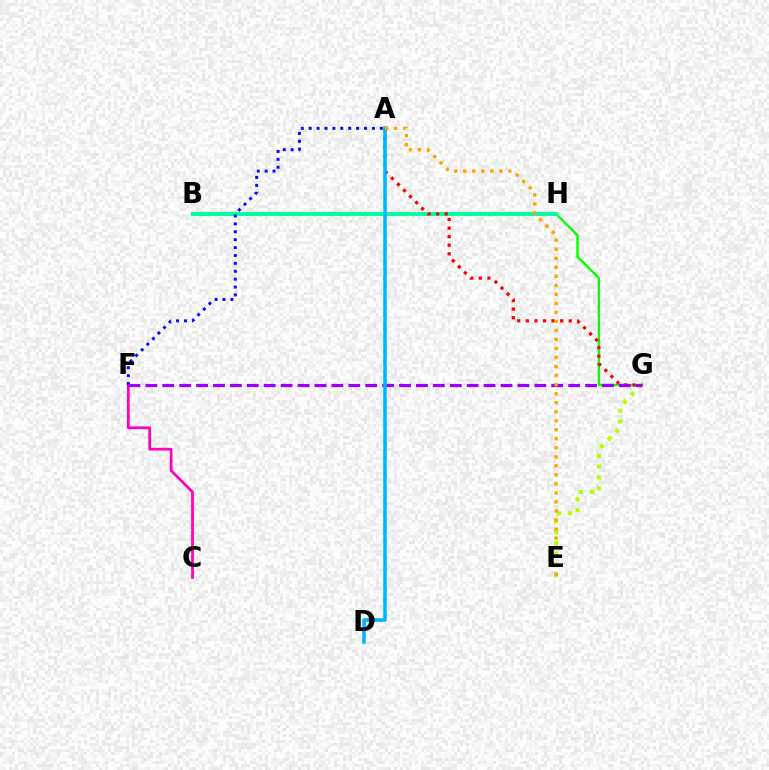{('G', 'H'): [{'color': '#08ff00', 'line_style': 'solid', 'thickness': 1.73}], ('E', 'G'): [{'color': '#b3ff00', 'line_style': 'dotted', 'thickness': 2.94}], ('C', 'F'): [{'color': '#ff00bd', 'line_style': 'solid', 'thickness': 1.96}], ('B', 'H'): [{'color': '#00ff9d', 'line_style': 'solid', 'thickness': 2.82}], ('A', 'G'): [{'color': '#ff0000', 'line_style': 'dotted', 'thickness': 2.33}], ('A', 'F'): [{'color': '#0010ff', 'line_style': 'dotted', 'thickness': 2.15}], ('F', 'G'): [{'color': '#9b00ff', 'line_style': 'dashed', 'thickness': 2.3}], ('A', 'D'): [{'color': '#00b5ff', 'line_style': 'solid', 'thickness': 2.54}], ('A', 'E'): [{'color': '#ffa500', 'line_style': 'dotted', 'thickness': 2.45}]}